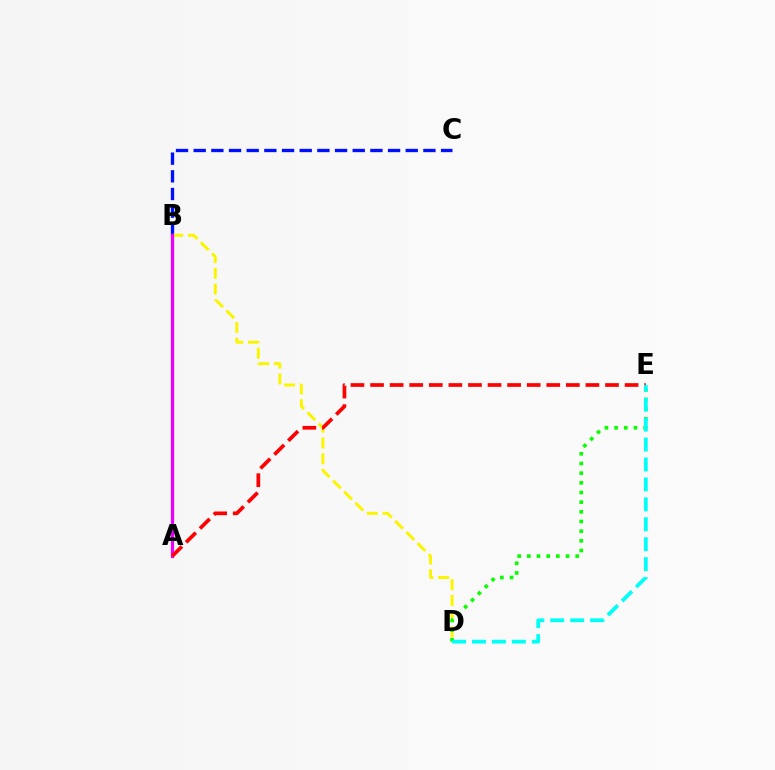{('B', 'C'): [{'color': '#0010ff', 'line_style': 'dashed', 'thickness': 2.4}], ('B', 'D'): [{'color': '#fcf500', 'line_style': 'dashed', 'thickness': 2.14}], ('D', 'E'): [{'color': '#08ff00', 'line_style': 'dotted', 'thickness': 2.63}, {'color': '#00fff6', 'line_style': 'dashed', 'thickness': 2.71}], ('A', 'B'): [{'color': '#ee00ff', 'line_style': 'solid', 'thickness': 2.29}], ('A', 'E'): [{'color': '#ff0000', 'line_style': 'dashed', 'thickness': 2.66}]}